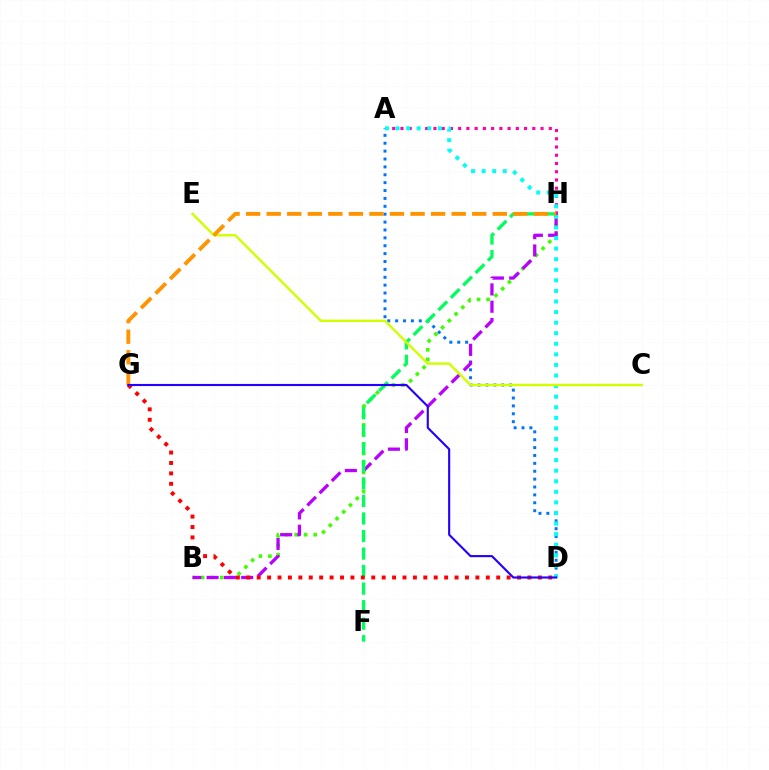{('B', 'H'): [{'color': '#3dff00', 'line_style': 'dotted', 'thickness': 2.59}, {'color': '#b900ff', 'line_style': 'dashed', 'thickness': 2.35}], ('A', 'D'): [{'color': '#0074ff', 'line_style': 'dotted', 'thickness': 2.14}, {'color': '#00fff6', 'line_style': 'dotted', 'thickness': 2.87}], ('A', 'H'): [{'color': '#ff00ac', 'line_style': 'dotted', 'thickness': 2.24}], ('F', 'H'): [{'color': '#00ff5c', 'line_style': 'dashed', 'thickness': 2.38}], ('D', 'G'): [{'color': '#ff0000', 'line_style': 'dotted', 'thickness': 2.83}, {'color': '#2500ff', 'line_style': 'solid', 'thickness': 1.53}], ('C', 'E'): [{'color': '#d1ff00', 'line_style': 'solid', 'thickness': 1.74}], ('G', 'H'): [{'color': '#ff9400', 'line_style': 'dashed', 'thickness': 2.79}]}